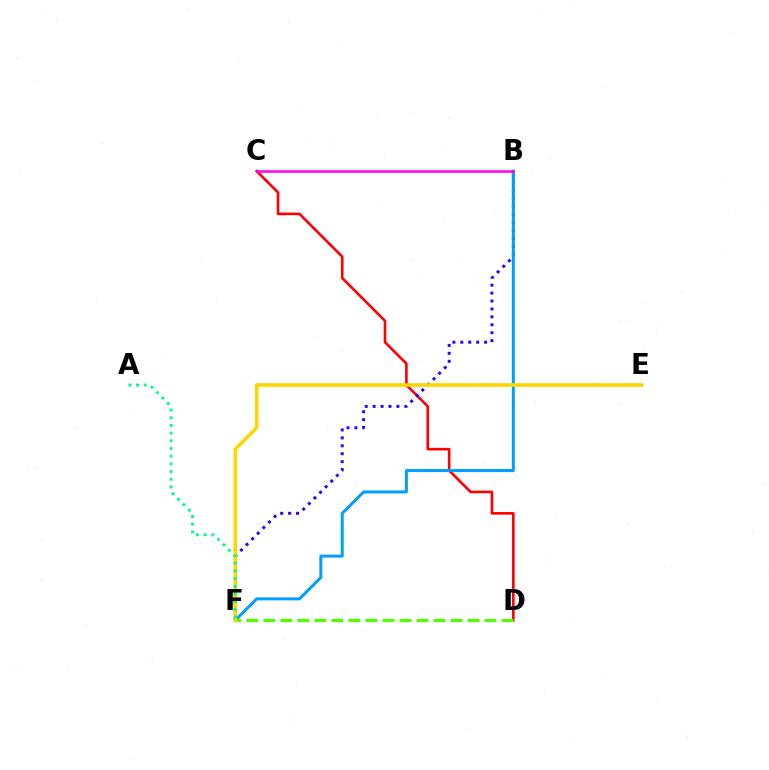{('C', 'D'): [{'color': '#ff0000', 'line_style': 'solid', 'thickness': 1.89}], ('B', 'F'): [{'color': '#3700ff', 'line_style': 'dotted', 'thickness': 2.15}, {'color': '#009eff', 'line_style': 'solid', 'thickness': 2.15}], ('D', 'F'): [{'color': '#4fff00', 'line_style': 'dashed', 'thickness': 2.31}], ('E', 'F'): [{'color': '#ffd500', 'line_style': 'solid', 'thickness': 2.61}], ('B', 'C'): [{'color': '#ff00ed', 'line_style': 'solid', 'thickness': 1.82}], ('A', 'F'): [{'color': '#00ff86', 'line_style': 'dotted', 'thickness': 2.09}]}